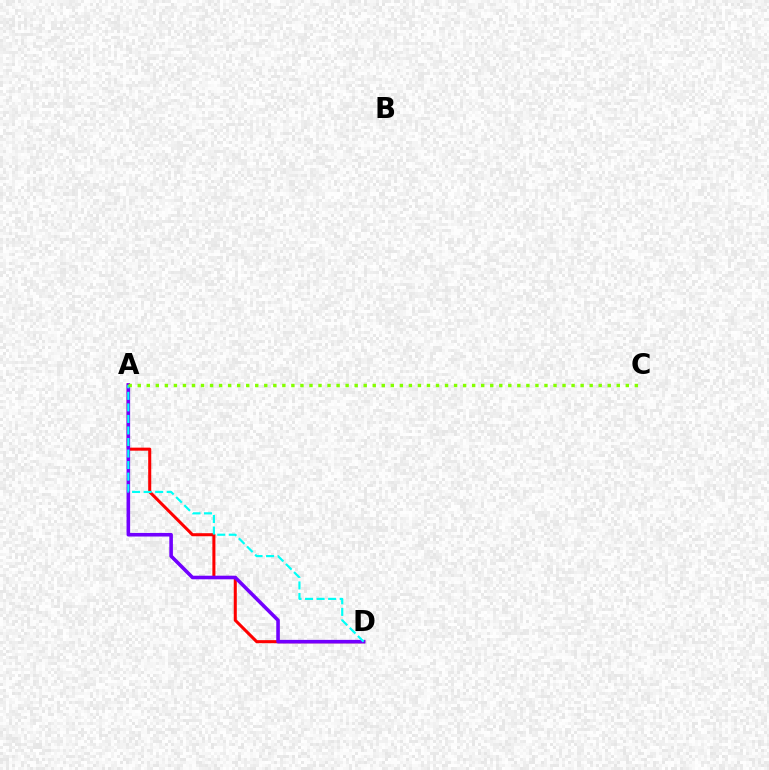{('A', 'D'): [{'color': '#ff0000', 'line_style': 'solid', 'thickness': 2.19}, {'color': '#7200ff', 'line_style': 'solid', 'thickness': 2.58}, {'color': '#00fff6', 'line_style': 'dashed', 'thickness': 1.57}], ('A', 'C'): [{'color': '#84ff00', 'line_style': 'dotted', 'thickness': 2.46}]}